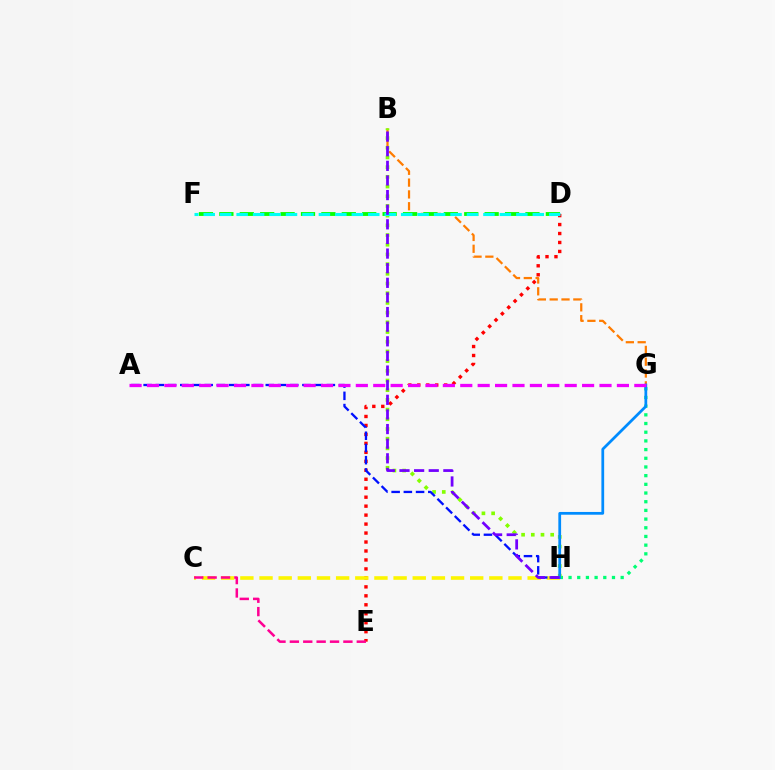{('B', 'G'): [{'color': '#ff7c00', 'line_style': 'dashed', 'thickness': 1.61}], ('G', 'H'): [{'color': '#00ff74', 'line_style': 'dotted', 'thickness': 2.36}, {'color': '#008cff', 'line_style': 'solid', 'thickness': 1.98}], ('D', 'F'): [{'color': '#08ff00', 'line_style': 'dashed', 'thickness': 2.77}, {'color': '#00fff6', 'line_style': 'dashed', 'thickness': 2.24}], ('B', 'H'): [{'color': '#84ff00', 'line_style': 'dotted', 'thickness': 2.63}, {'color': '#7200ff', 'line_style': 'dashed', 'thickness': 1.99}], ('D', 'E'): [{'color': '#ff0000', 'line_style': 'dotted', 'thickness': 2.44}], ('C', 'H'): [{'color': '#fcf500', 'line_style': 'dashed', 'thickness': 2.6}], ('A', 'H'): [{'color': '#0010ff', 'line_style': 'dashed', 'thickness': 1.66}], ('C', 'E'): [{'color': '#ff0094', 'line_style': 'dashed', 'thickness': 1.82}], ('A', 'G'): [{'color': '#ee00ff', 'line_style': 'dashed', 'thickness': 2.36}]}